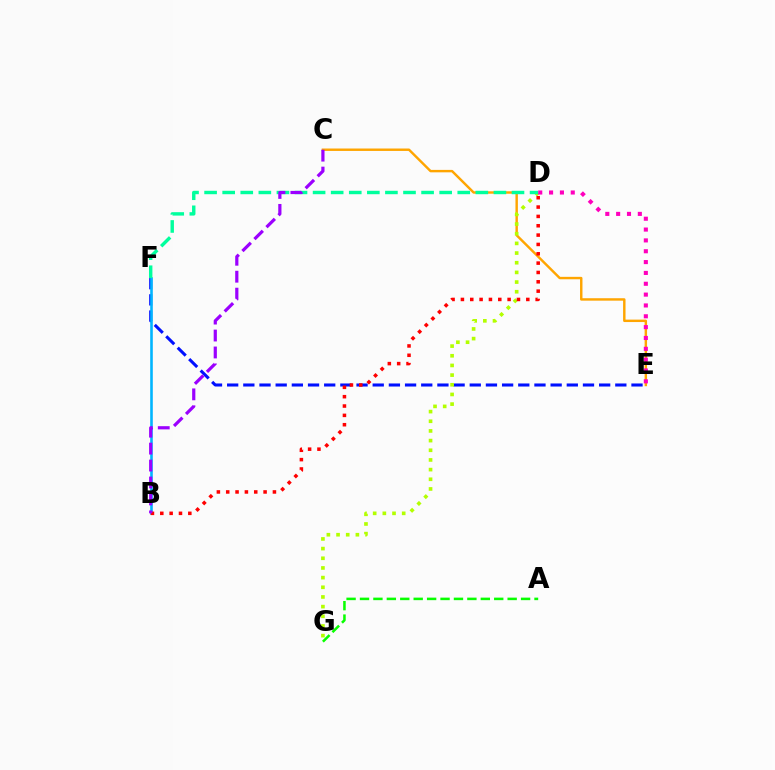{('E', 'F'): [{'color': '#0010ff', 'line_style': 'dashed', 'thickness': 2.2}], ('C', 'E'): [{'color': '#ffa500', 'line_style': 'solid', 'thickness': 1.75}], ('D', 'G'): [{'color': '#b3ff00', 'line_style': 'dotted', 'thickness': 2.63}], ('B', 'F'): [{'color': '#00b5ff', 'line_style': 'solid', 'thickness': 1.87}], ('A', 'G'): [{'color': '#08ff00', 'line_style': 'dashed', 'thickness': 1.82}], ('B', 'D'): [{'color': '#ff0000', 'line_style': 'dotted', 'thickness': 2.54}], ('D', 'F'): [{'color': '#00ff9d', 'line_style': 'dashed', 'thickness': 2.46}], ('D', 'E'): [{'color': '#ff00bd', 'line_style': 'dotted', 'thickness': 2.95}], ('B', 'C'): [{'color': '#9b00ff', 'line_style': 'dashed', 'thickness': 2.3}]}